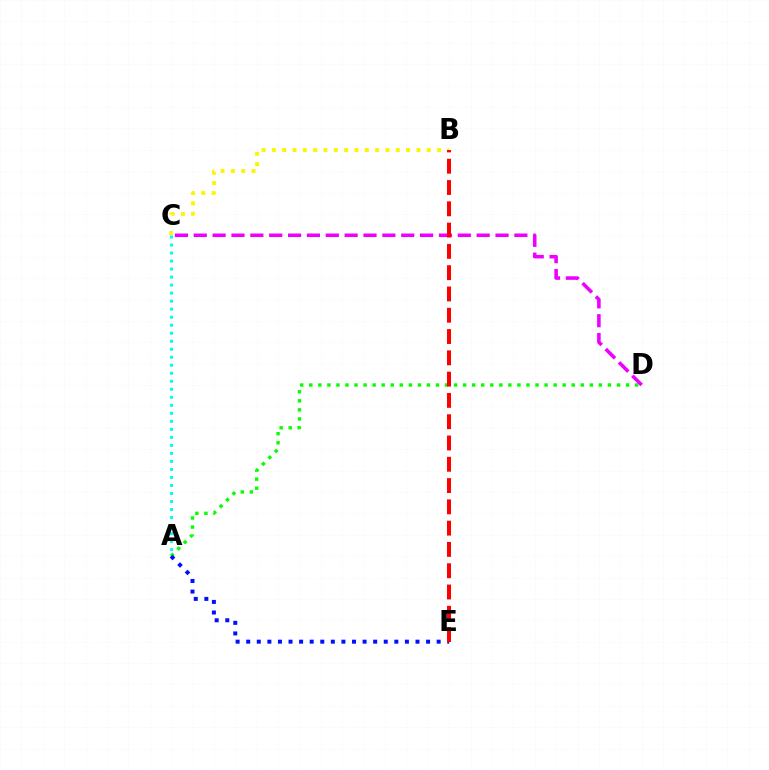{('A', 'C'): [{'color': '#00fff6', 'line_style': 'dotted', 'thickness': 2.18}], ('A', 'D'): [{'color': '#08ff00', 'line_style': 'dotted', 'thickness': 2.46}], ('B', 'C'): [{'color': '#fcf500', 'line_style': 'dotted', 'thickness': 2.81}], ('C', 'D'): [{'color': '#ee00ff', 'line_style': 'dashed', 'thickness': 2.56}], ('A', 'E'): [{'color': '#0010ff', 'line_style': 'dotted', 'thickness': 2.87}], ('B', 'E'): [{'color': '#ff0000', 'line_style': 'dashed', 'thickness': 2.89}]}